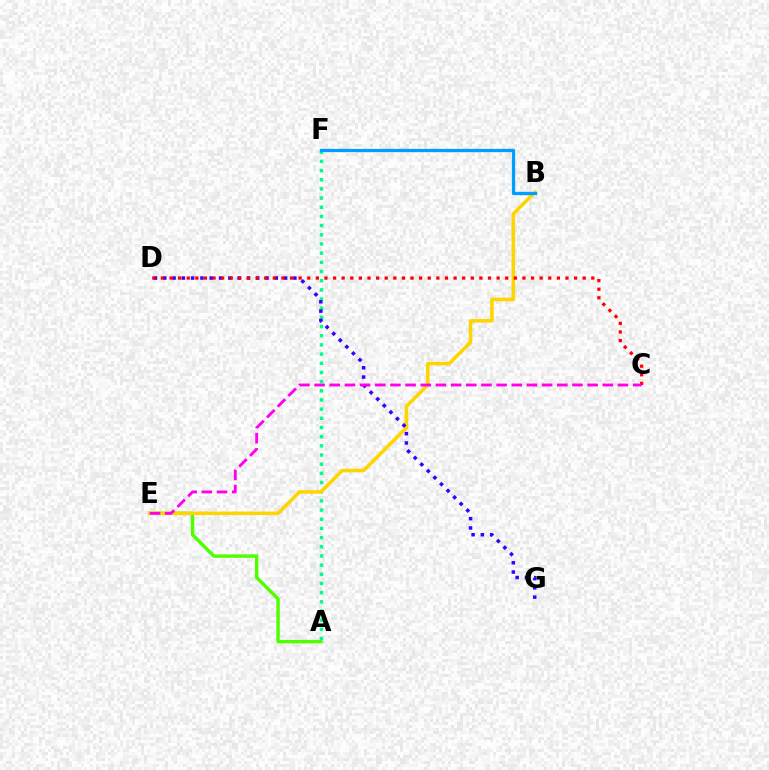{('A', 'E'): [{'color': '#4fff00', 'line_style': 'solid', 'thickness': 2.46}], ('A', 'F'): [{'color': '#00ff86', 'line_style': 'dotted', 'thickness': 2.49}], ('B', 'E'): [{'color': '#ffd500', 'line_style': 'solid', 'thickness': 2.56}], ('D', 'G'): [{'color': '#3700ff', 'line_style': 'dotted', 'thickness': 2.53}], ('C', 'D'): [{'color': '#ff0000', 'line_style': 'dotted', 'thickness': 2.34}], ('C', 'E'): [{'color': '#ff00ed', 'line_style': 'dashed', 'thickness': 2.06}], ('B', 'F'): [{'color': '#009eff', 'line_style': 'solid', 'thickness': 2.37}]}